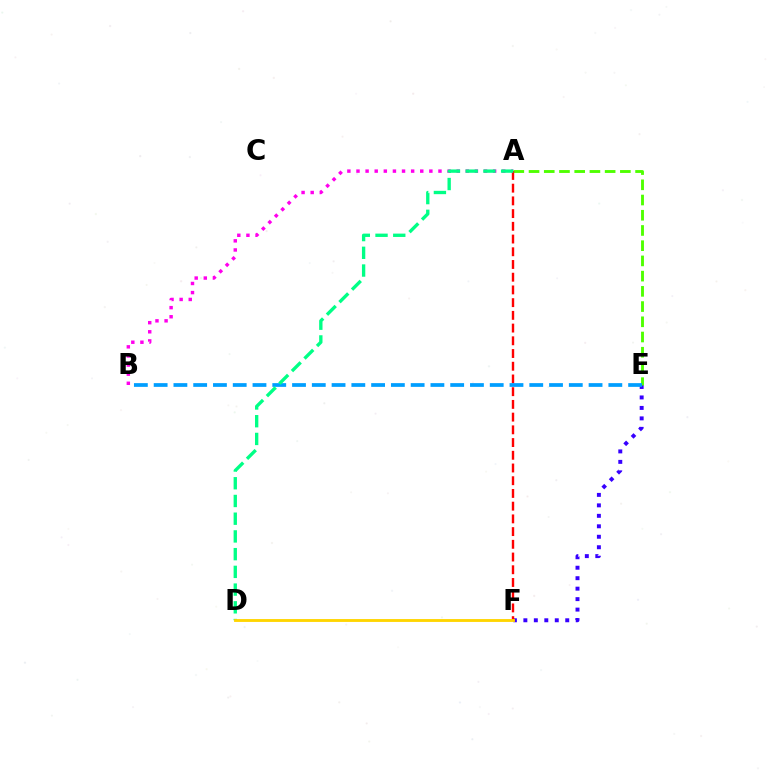{('A', 'B'): [{'color': '#ff00ed', 'line_style': 'dotted', 'thickness': 2.48}], ('E', 'F'): [{'color': '#3700ff', 'line_style': 'dotted', 'thickness': 2.84}], ('A', 'E'): [{'color': '#4fff00', 'line_style': 'dashed', 'thickness': 2.07}], ('A', 'F'): [{'color': '#ff0000', 'line_style': 'dashed', 'thickness': 1.73}], ('B', 'E'): [{'color': '#009eff', 'line_style': 'dashed', 'thickness': 2.69}], ('A', 'D'): [{'color': '#00ff86', 'line_style': 'dashed', 'thickness': 2.41}], ('D', 'F'): [{'color': '#ffd500', 'line_style': 'solid', 'thickness': 2.06}]}